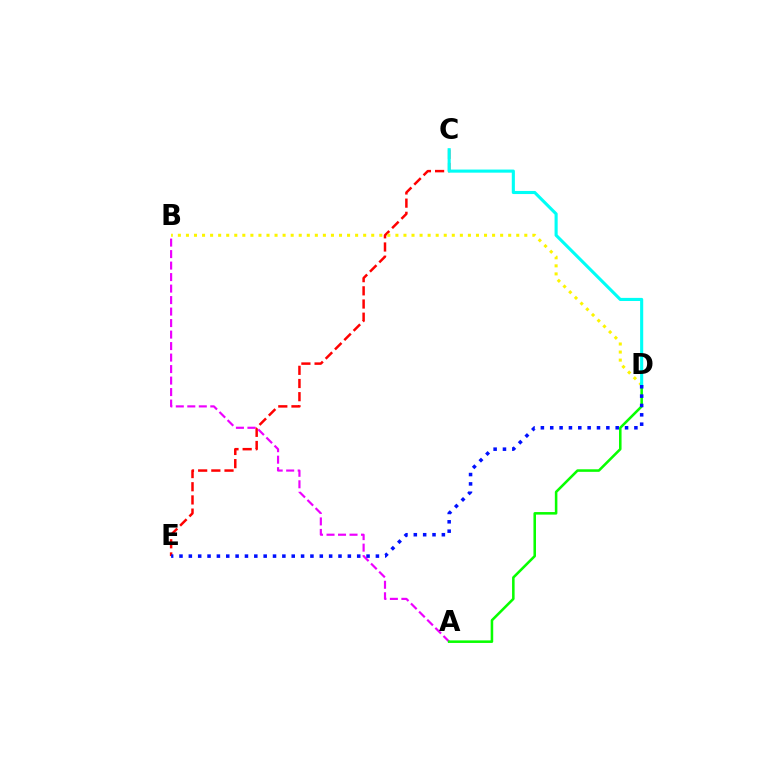{('C', 'E'): [{'color': '#ff0000', 'line_style': 'dashed', 'thickness': 1.79}], ('A', 'B'): [{'color': '#ee00ff', 'line_style': 'dashed', 'thickness': 1.56}], ('B', 'D'): [{'color': '#fcf500', 'line_style': 'dotted', 'thickness': 2.19}], ('A', 'D'): [{'color': '#08ff00', 'line_style': 'solid', 'thickness': 1.84}], ('C', 'D'): [{'color': '#00fff6', 'line_style': 'solid', 'thickness': 2.24}], ('D', 'E'): [{'color': '#0010ff', 'line_style': 'dotted', 'thickness': 2.54}]}